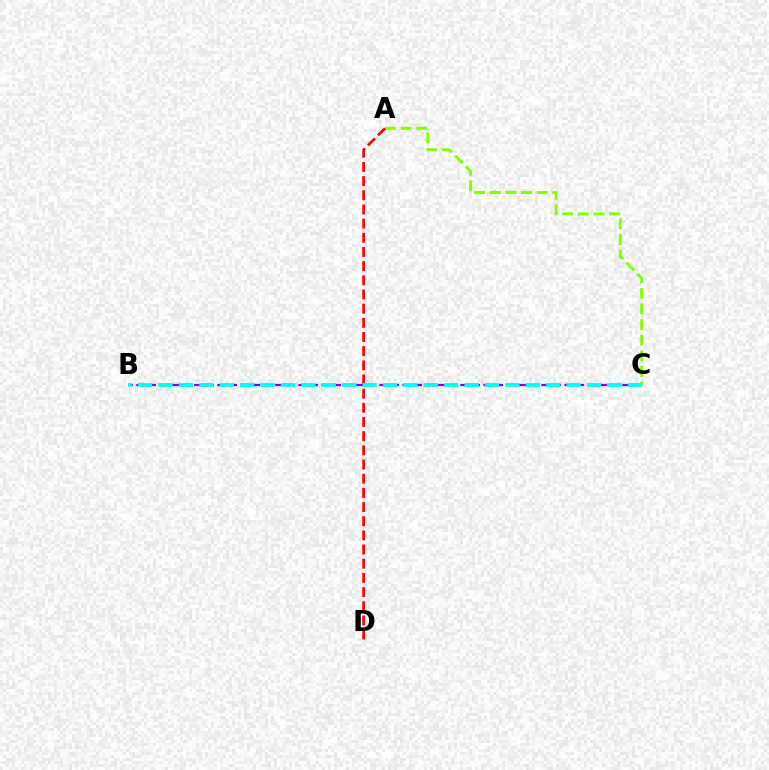{('A', 'C'): [{'color': '#84ff00', 'line_style': 'dashed', 'thickness': 2.12}], ('B', 'C'): [{'color': '#7200ff', 'line_style': 'dashed', 'thickness': 1.57}, {'color': '#00fff6', 'line_style': 'dashed', 'thickness': 2.77}], ('A', 'D'): [{'color': '#ff0000', 'line_style': 'dashed', 'thickness': 1.93}]}